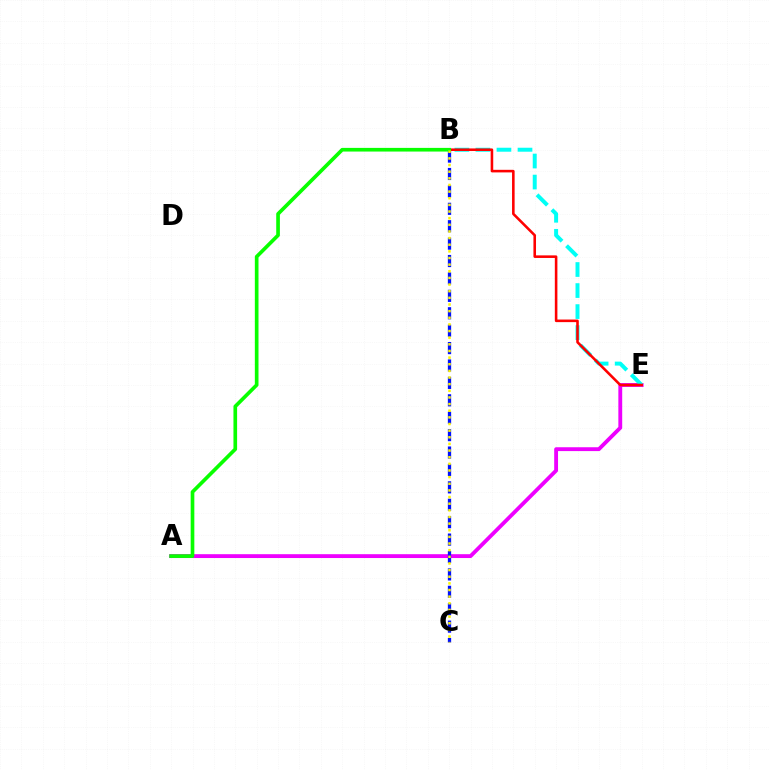{('A', 'E'): [{'color': '#ee00ff', 'line_style': 'solid', 'thickness': 2.77}], ('B', 'C'): [{'color': '#0010ff', 'line_style': 'dashed', 'thickness': 2.37}, {'color': '#fcf500', 'line_style': 'dotted', 'thickness': 1.8}], ('B', 'E'): [{'color': '#00fff6', 'line_style': 'dashed', 'thickness': 2.86}, {'color': '#ff0000', 'line_style': 'solid', 'thickness': 1.86}], ('A', 'B'): [{'color': '#08ff00', 'line_style': 'solid', 'thickness': 2.64}]}